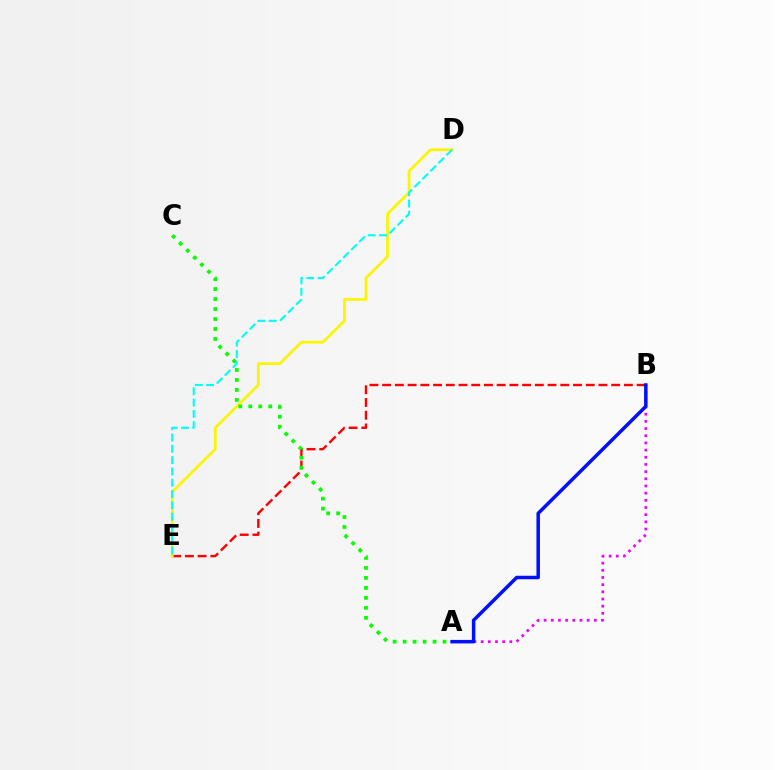{('B', 'E'): [{'color': '#ff0000', 'line_style': 'dashed', 'thickness': 1.73}], ('D', 'E'): [{'color': '#fcf500', 'line_style': 'solid', 'thickness': 1.97}, {'color': '#00fff6', 'line_style': 'dashed', 'thickness': 1.53}], ('A', 'B'): [{'color': '#ee00ff', 'line_style': 'dotted', 'thickness': 1.95}, {'color': '#0010ff', 'line_style': 'solid', 'thickness': 2.52}], ('A', 'C'): [{'color': '#08ff00', 'line_style': 'dotted', 'thickness': 2.71}]}